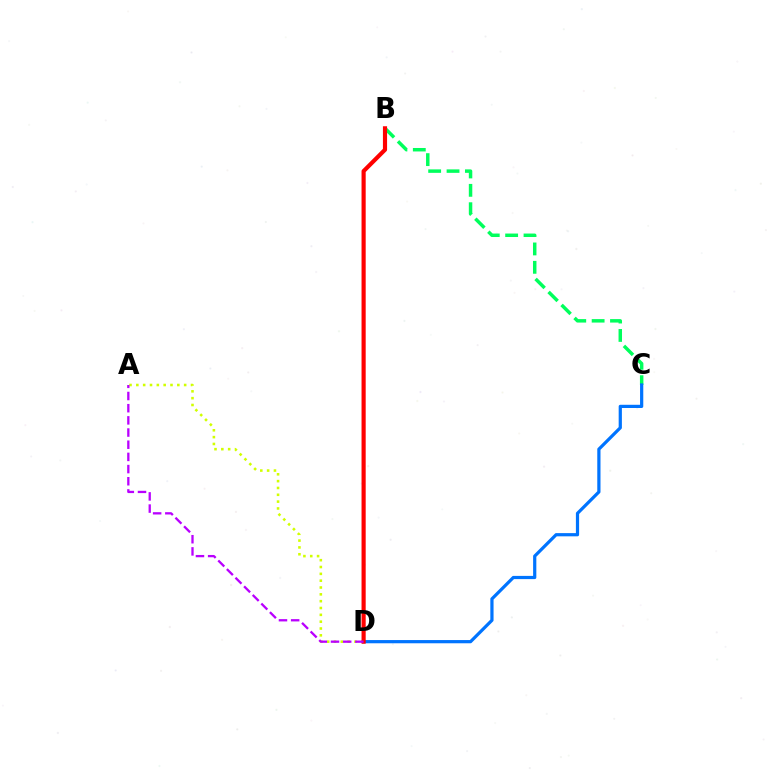{('B', 'C'): [{'color': '#00ff5c', 'line_style': 'dashed', 'thickness': 2.5}], ('C', 'D'): [{'color': '#0074ff', 'line_style': 'solid', 'thickness': 2.31}], ('A', 'D'): [{'color': '#d1ff00', 'line_style': 'dotted', 'thickness': 1.86}, {'color': '#b900ff', 'line_style': 'dashed', 'thickness': 1.65}], ('B', 'D'): [{'color': '#ff0000', 'line_style': 'solid', 'thickness': 2.99}]}